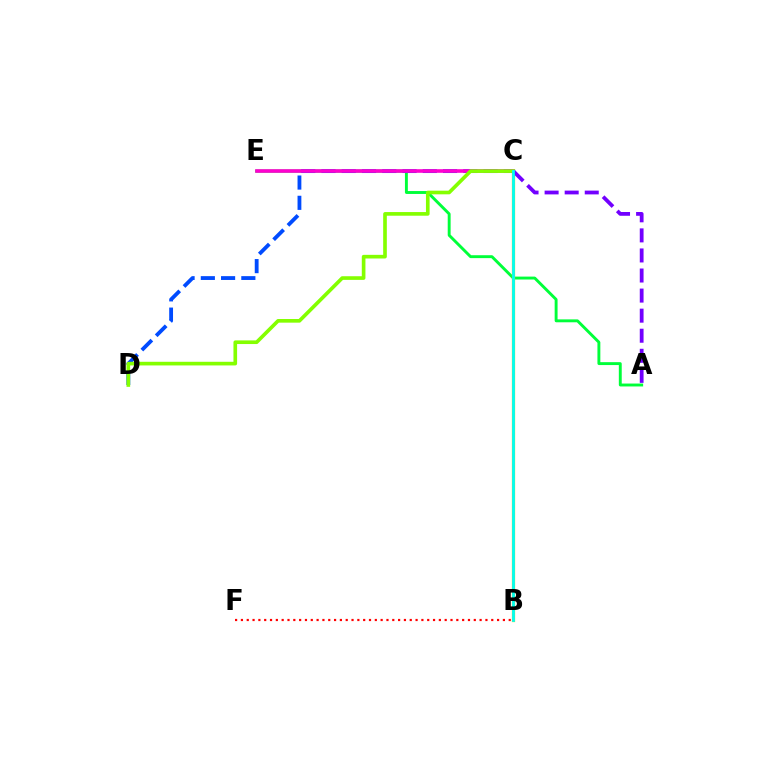{('A', 'E'): [{'color': '#00ff39', 'line_style': 'solid', 'thickness': 2.09}], ('C', 'D'): [{'color': '#004bff', 'line_style': 'dashed', 'thickness': 2.75}, {'color': '#84ff00', 'line_style': 'solid', 'thickness': 2.63}], ('C', 'E'): [{'color': '#ff00cf', 'line_style': 'solid', 'thickness': 2.6}], ('B', 'C'): [{'color': '#ffbd00', 'line_style': 'solid', 'thickness': 2.34}, {'color': '#00fff6', 'line_style': 'solid', 'thickness': 1.99}], ('B', 'F'): [{'color': '#ff0000', 'line_style': 'dotted', 'thickness': 1.58}], ('A', 'C'): [{'color': '#7200ff', 'line_style': 'dashed', 'thickness': 2.73}]}